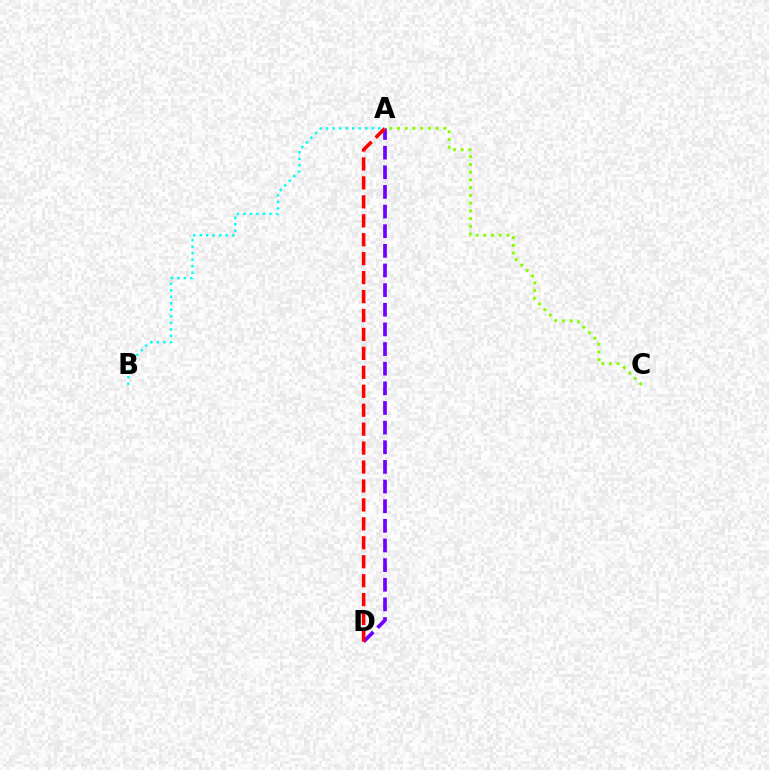{('A', 'C'): [{'color': '#84ff00', 'line_style': 'dotted', 'thickness': 2.1}], ('A', 'D'): [{'color': '#7200ff', 'line_style': 'dashed', 'thickness': 2.67}, {'color': '#ff0000', 'line_style': 'dashed', 'thickness': 2.57}], ('A', 'B'): [{'color': '#00fff6', 'line_style': 'dotted', 'thickness': 1.77}]}